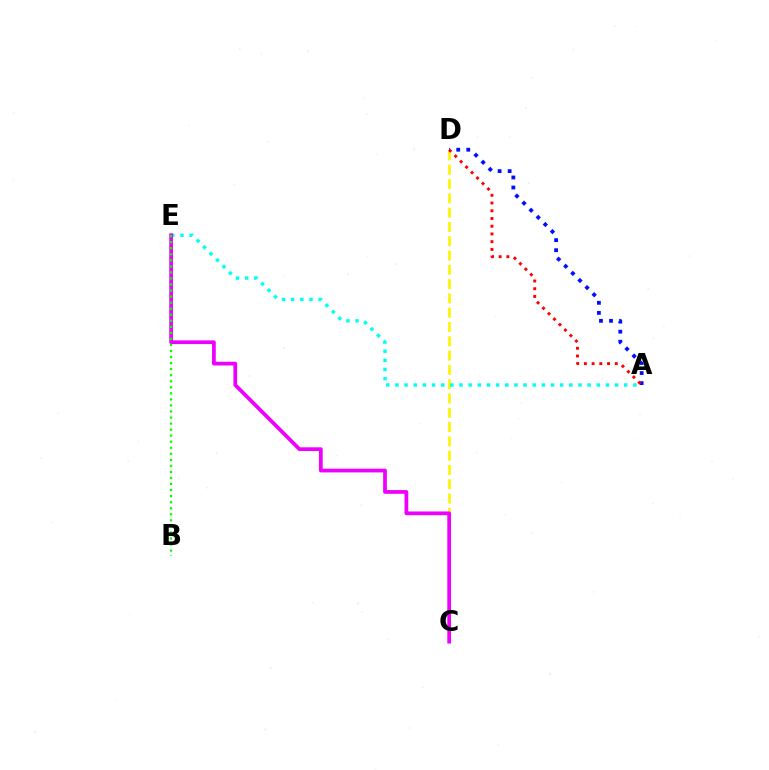{('C', 'D'): [{'color': '#fcf500', 'line_style': 'dashed', 'thickness': 1.94}], ('A', 'E'): [{'color': '#00fff6', 'line_style': 'dotted', 'thickness': 2.49}], ('C', 'E'): [{'color': '#ee00ff', 'line_style': 'solid', 'thickness': 2.69}], ('A', 'D'): [{'color': '#0010ff', 'line_style': 'dotted', 'thickness': 2.73}, {'color': '#ff0000', 'line_style': 'dotted', 'thickness': 2.1}], ('B', 'E'): [{'color': '#08ff00', 'line_style': 'dotted', 'thickness': 1.64}]}